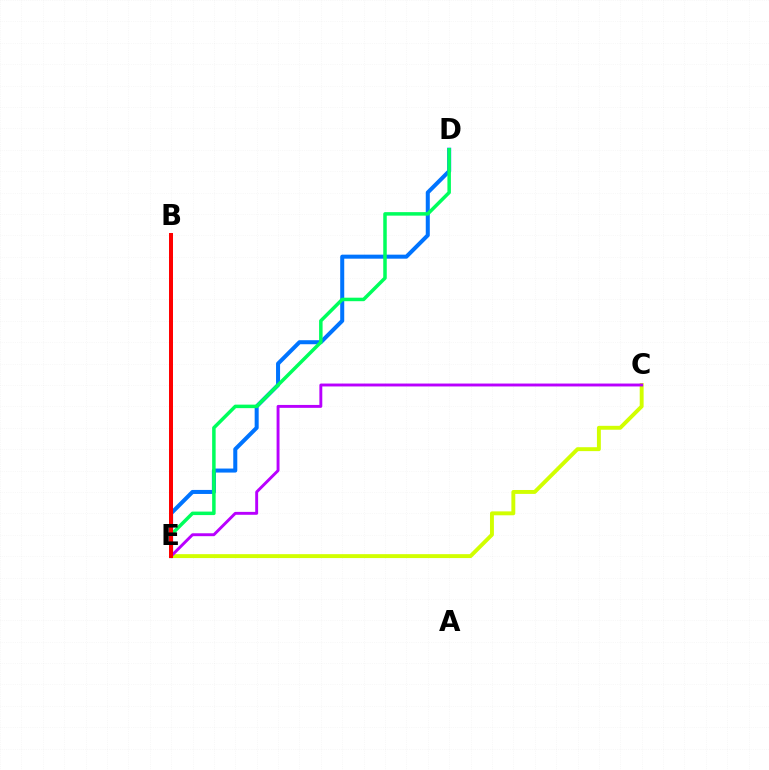{('D', 'E'): [{'color': '#0074ff', 'line_style': 'solid', 'thickness': 2.9}, {'color': '#00ff5c', 'line_style': 'solid', 'thickness': 2.52}], ('C', 'E'): [{'color': '#d1ff00', 'line_style': 'solid', 'thickness': 2.82}, {'color': '#b900ff', 'line_style': 'solid', 'thickness': 2.09}], ('B', 'E'): [{'color': '#ff0000', 'line_style': 'solid', 'thickness': 2.87}]}